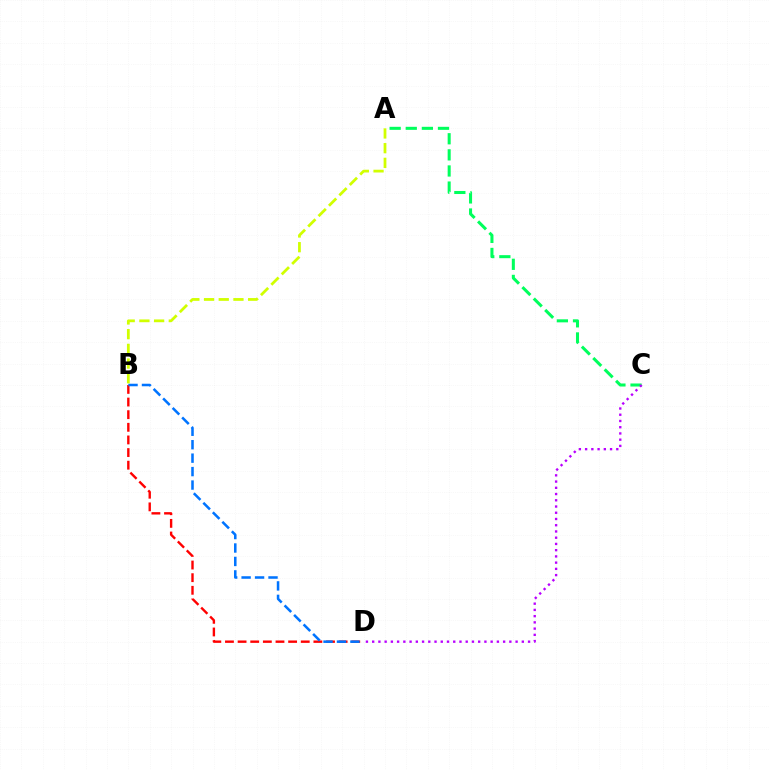{('B', 'D'): [{'color': '#ff0000', 'line_style': 'dashed', 'thickness': 1.72}, {'color': '#0074ff', 'line_style': 'dashed', 'thickness': 1.83}], ('A', 'C'): [{'color': '#00ff5c', 'line_style': 'dashed', 'thickness': 2.19}], ('A', 'B'): [{'color': '#d1ff00', 'line_style': 'dashed', 'thickness': 2.0}], ('C', 'D'): [{'color': '#b900ff', 'line_style': 'dotted', 'thickness': 1.69}]}